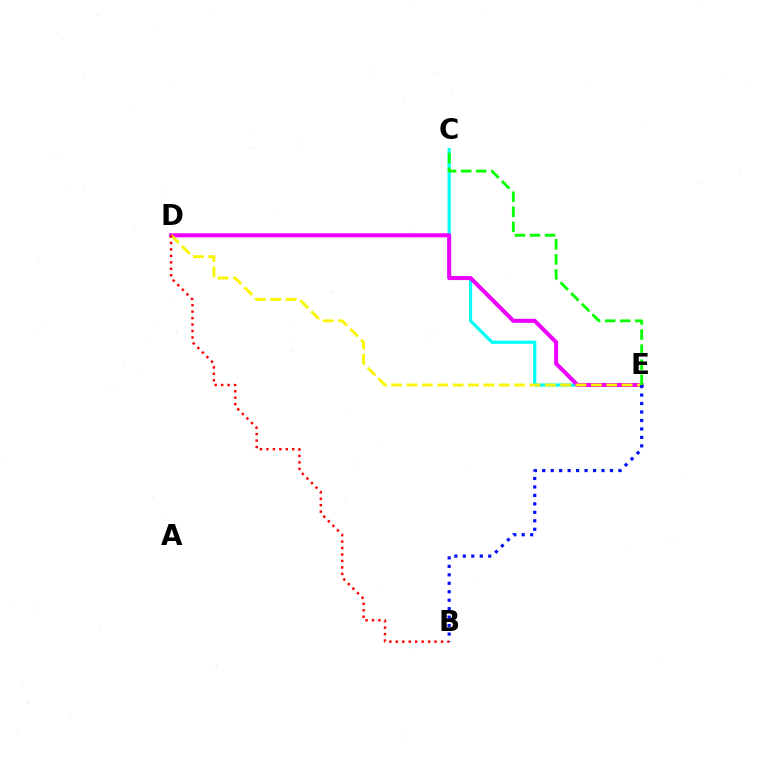{('C', 'E'): [{'color': '#00fff6', 'line_style': 'solid', 'thickness': 2.31}, {'color': '#08ff00', 'line_style': 'dashed', 'thickness': 2.05}], ('D', 'E'): [{'color': '#ee00ff', 'line_style': 'solid', 'thickness': 2.9}, {'color': '#fcf500', 'line_style': 'dashed', 'thickness': 2.09}], ('B', 'E'): [{'color': '#0010ff', 'line_style': 'dotted', 'thickness': 2.3}], ('B', 'D'): [{'color': '#ff0000', 'line_style': 'dotted', 'thickness': 1.76}]}